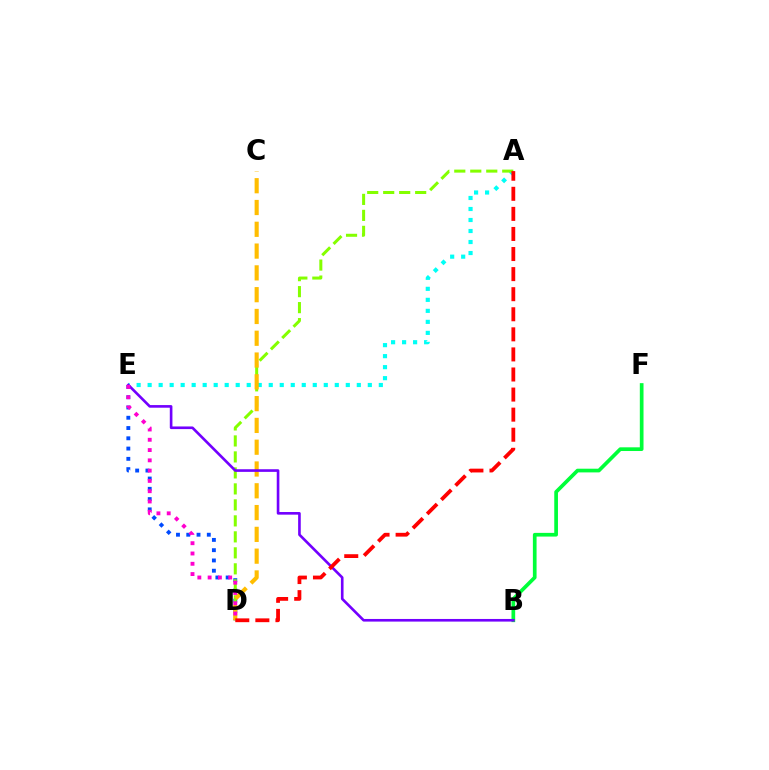{('A', 'E'): [{'color': '#00fff6', 'line_style': 'dotted', 'thickness': 2.99}], ('B', 'F'): [{'color': '#00ff39', 'line_style': 'solid', 'thickness': 2.66}], ('D', 'E'): [{'color': '#004bff', 'line_style': 'dotted', 'thickness': 2.79}, {'color': '#ff00cf', 'line_style': 'dotted', 'thickness': 2.79}], ('A', 'D'): [{'color': '#84ff00', 'line_style': 'dashed', 'thickness': 2.17}, {'color': '#ff0000', 'line_style': 'dashed', 'thickness': 2.73}], ('C', 'D'): [{'color': '#ffbd00', 'line_style': 'dashed', 'thickness': 2.96}], ('B', 'E'): [{'color': '#7200ff', 'line_style': 'solid', 'thickness': 1.9}]}